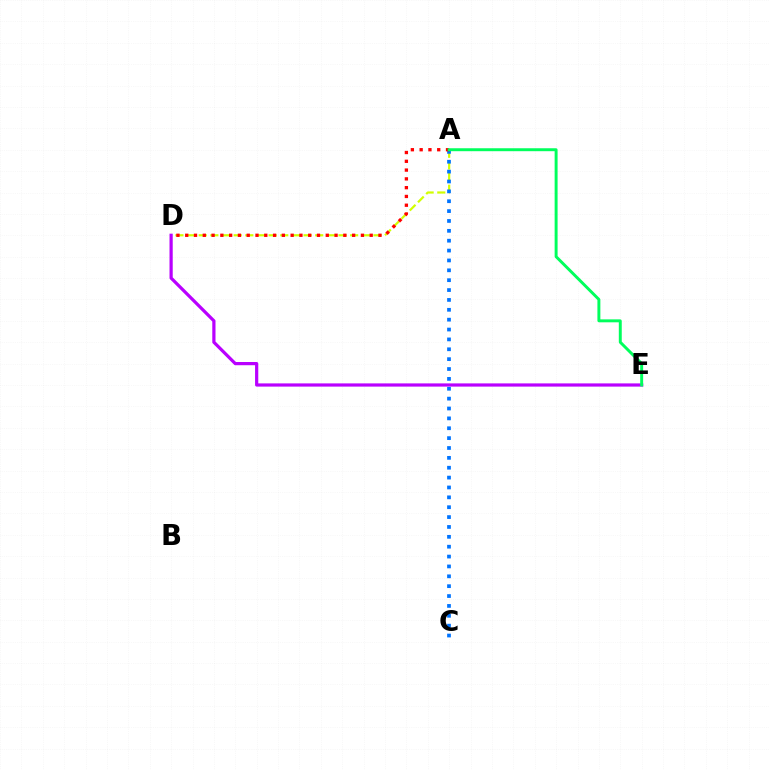{('A', 'D'): [{'color': '#d1ff00', 'line_style': 'dashed', 'thickness': 1.58}, {'color': '#ff0000', 'line_style': 'dotted', 'thickness': 2.39}], ('A', 'C'): [{'color': '#0074ff', 'line_style': 'dotted', 'thickness': 2.68}], ('D', 'E'): [{'color': '#b900ff', 'line_style': 'solid', 'thickness': 2.31}], ('A', 'E'): [{'color': '#00ff5c', 'line_style': 'solid', 'thickness': 2.12}]}